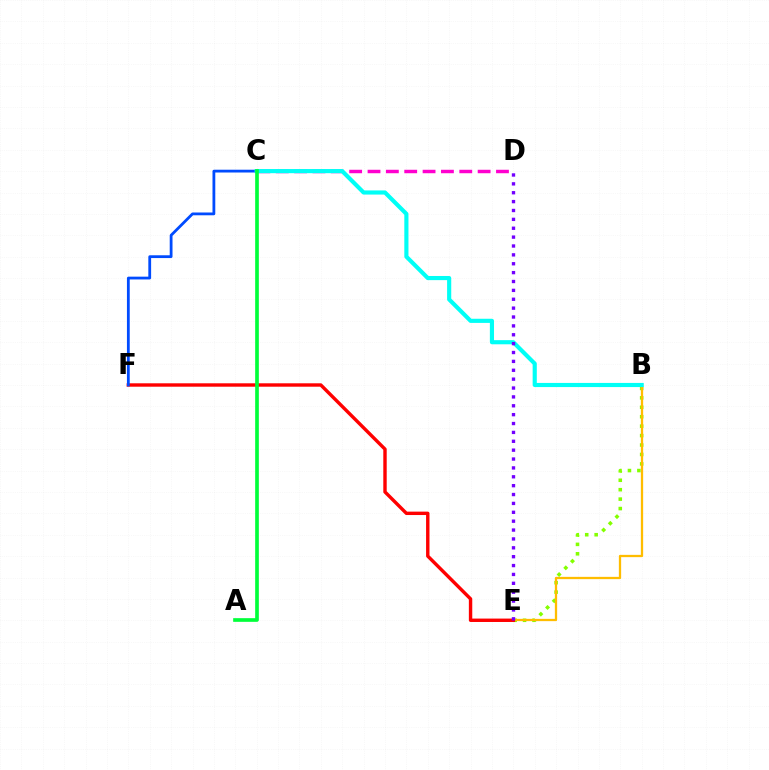{('B', 'E'): [{'color': '#84ff00', 'line_style': 'dotted', 'thickness': 2.56}, {'color': '#ffbd00', 'line_style': 'solid', 'thickness': 1.64}], ('C', 'D'): [{'color': '#ff00cf', 'line_style': 'dashed', 'thickness': 2.49}], ('E', 'F'): [{'color': '#ff0000', 'line_style': 'solid', 'thickness': 2.45}], ('C', 'F'): [{'color': '#004bff', 'line_style': 'solid', 'thickness': 2.01}], ('B', 'C'): [{'color': '#00fff6', 'line_style': 'solid', 'thickness': 2.98}], ('A', 'C'): [{'color': '#00ff39', 'line_style': 'solid', 'thickness': 2.65}], ('D', 'E'): [{'color': '#7200ff', 'line_style': 'dotted', 'thickness': 2.41}]}